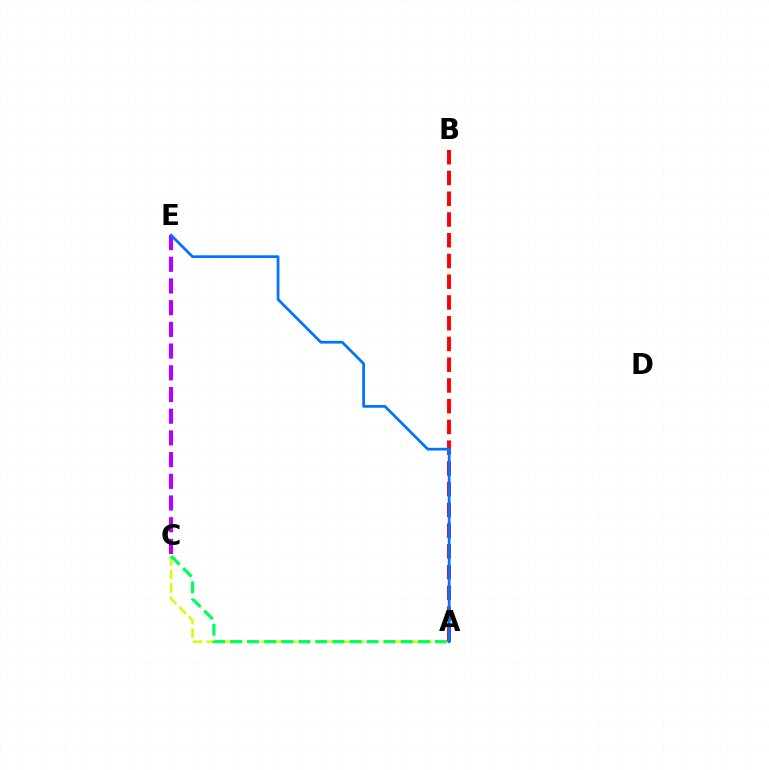{('A', 'C'): [{'color': '#d1ff00', 'line_style': 'dashed', 'thickness': 1.84}, {'color': '#00ff5c', 'line_style': 'dashed', 'thickness': 2.32}], ('C', 'E'): [{'color': '#b900ff', 'line_style': 'dashed', 'thickness': 2.95}], ('A', 'B'): [{'color': '#ff0000', 'line_style': 'dashed', 'thickness': 2.82}], ('A', 'E'): [{'color': '#0074ff', 'line_style': 'solid', 'thickness': 1.97}]}